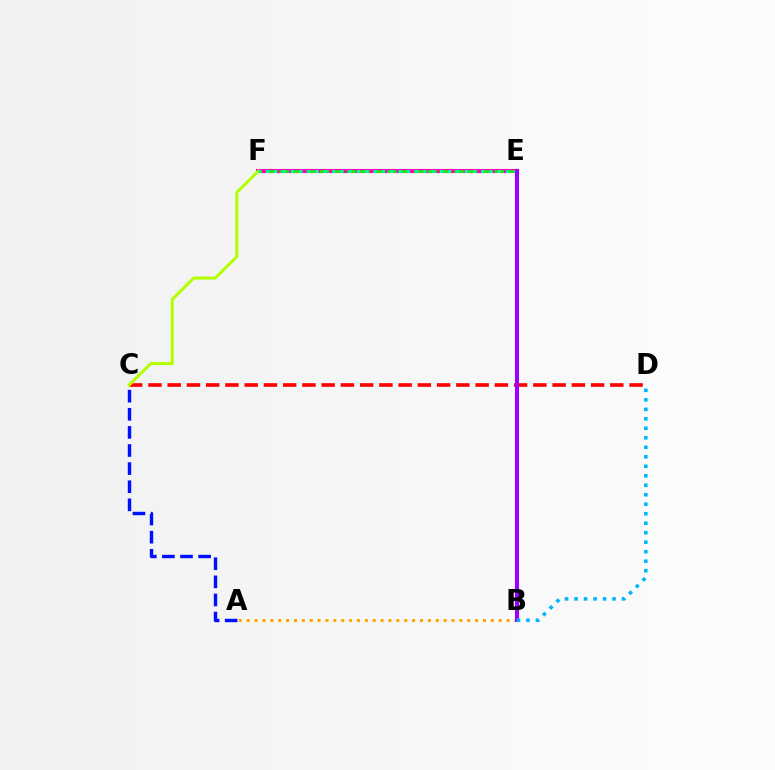{('E', 'F'): [{'color': '#ff00bd', 'line_style': 'solid', 'thickness': 2.95}, {'color': '#08ff00', 'line_style': 'dashed', 'thickness': 1.83}, {'color': '#00ff9d', 'line_style': 'dotted', 'thickness': 2.25}], ('A', 'C'): [{'color': '#0010ff', 'line_style': 'dashed', 'thickness': 2.46}], ('C', 'D'): [{'color': '#ff0000', 'line_style': 'dashed', 'thickness': 2.61}], ('C', 'F'): [{'color': '#b3ff00', 'line_style': 'solid', 'thickness': 2.15}], ('A', 'B'): [{'color': '#ffa500', 'line_style': 'dotted', 'thickness': 2.14}], ('B', 'E'): [{'color': '#9b00ff', 'line_style': 'solid', 'thickness': 2.91}], ('B', 'D'): [{'color': '#00b5ff', 'line_style': 'dotted', 'thickness': 2.58}]}